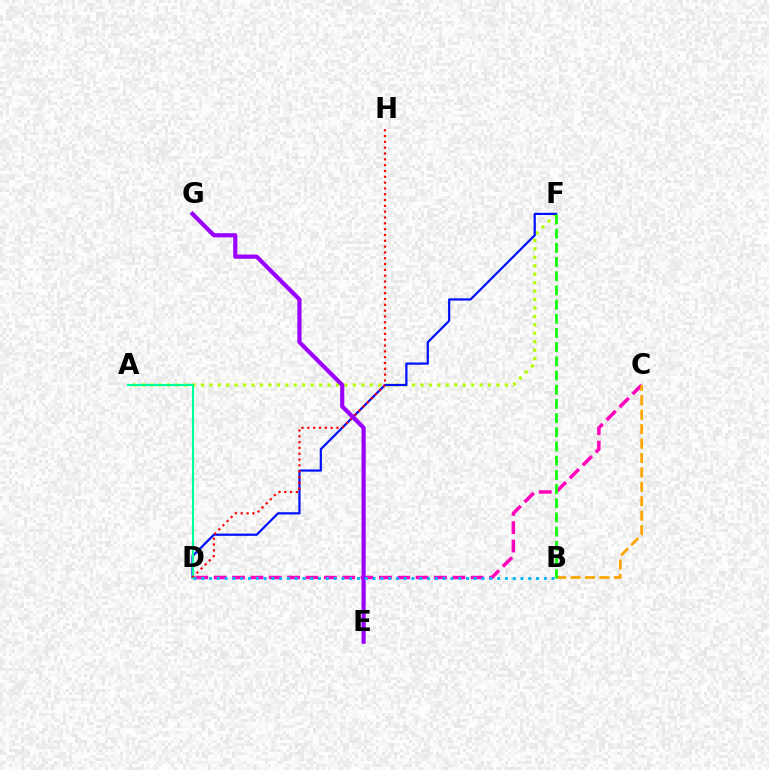{('A', 'F'): [{'color': '#b3ff00', 'line_style': 'dotted', 'thickness': 2.29}], ('C', 'D'): [{'color': '#ff00bd', 'line_style': 'dashed', 'thickness': 2.49}], ('D', 'F'): [{'color': '#0010ff', 'line_style': 'solid', 'thickness': 1.59}], ('A', 'D'): [{'color': '#00ff9d', 'line_style': 'solid', 'thickness': 1.53}], ('D', 'H'): [{'color': '#ff0000', 'line_style': 'dotted', 'thickness': 1.58}], ('B', 'C'): [{'color': '#ffa500', 'line_style': 'dashed', 'thickness': 1.96}], ('B', 'F'): [{'color': '#08ff00', 'line_style': 'dashed', 'thickness': 1.93}], ('E', 'G'): [{'color': '#9b00ff', 'line_style': 'solid', 'thickness': 2.99}], ('B', 'D'): [{'color': '#00b5ff', 'line_style': 'dotted', 'thickness': 2.12}]}